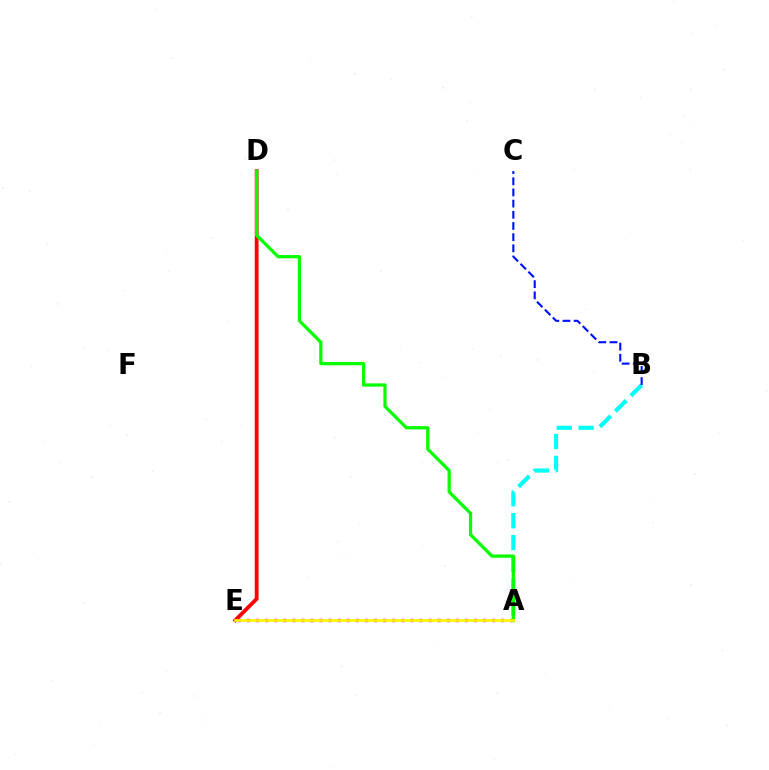{('A', 'B'): [{'color': '#00fff6', 'line_style': 'dashed', 'thickness': 2.97}], ('A', 'E'): [{'color': '#ee00ff', 'line_style': 'dotted', 'thickness': 2.47}, {'color': '#fcf500', 'line_style': 'solid', 'thickness': 1.95}], ('B', 'C'): [{'color': '#0010ff', 'line_style': 'dashed', 'thickness': 1.52}], ('D', 'E'): [{'color': '#ff0000', 'line_style': 'solid', 'thickness': 2.74}], ('A', 'D'): [{'color': '#08ff00', 'line_style': 'solid', 'thickness': 2.33}]}